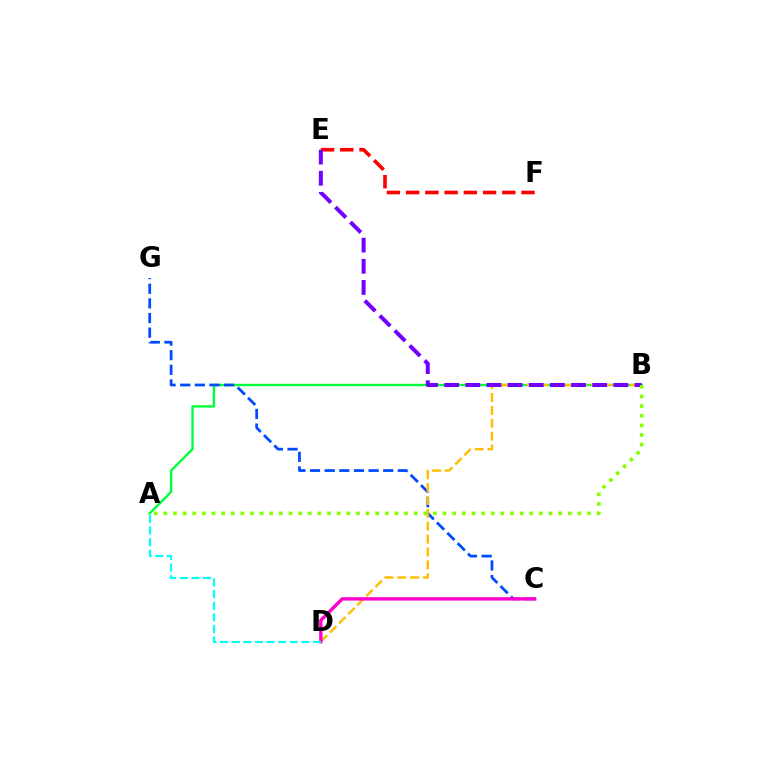{('A', 'B'): [{'color': '#00ff39', 'line_style': 'solid', 'thickness': 1.71}, {'color': '#84ff00', 'line_style': 'dotted', 'thickness': 2.62}], ('C', 'G'): [{'color': '#004bff', 'line_style': 'dashed', 'thickness': 1.99}], ('B', 'D'): [{'color': '#ffbd00', 'line_style': 'dashed', 'thickness': 1.75}], ('E', 'F'): [{'color': '#ff0000', 'line_style': 'dashed', 'thickness': 2.61}], ('B', 'E'): [{'color': '#7200ff', 'line_style': 'dashed', 'thickness': 2.87}], ('C', 'D'): [{'color': '#ff00cf', 'line_style': 'solid', 'thickness': 2.43}], ('A', 'D'): [{'color': '#00fff6', 'line_style': 'dashed', 'thickness': 1.58}]}